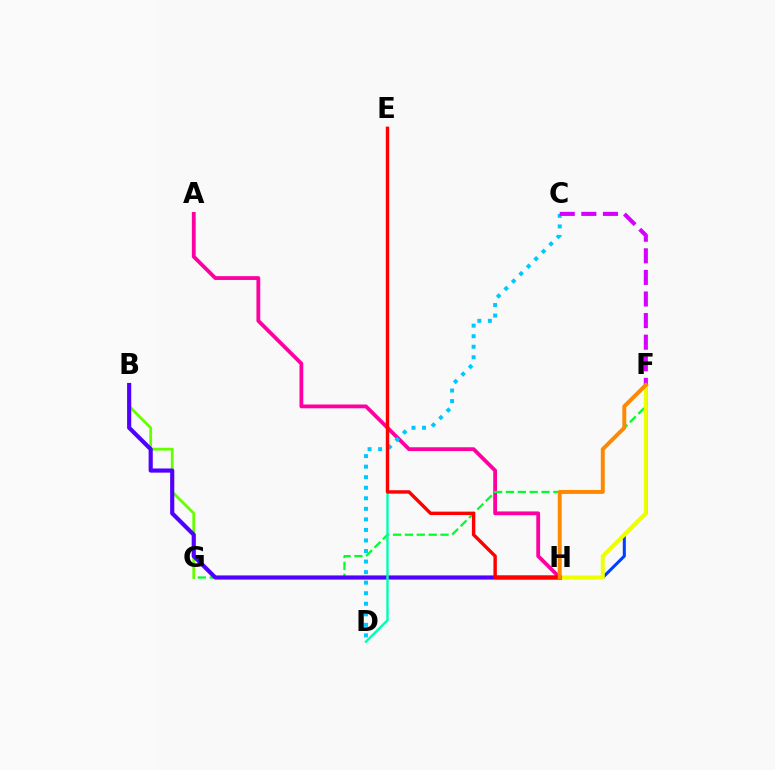{('A', 'H'): [{'color': '#ff00a0', 'line_style': 'solid', 'thickness': 2.74}], ('B', 'G'): [{'color': '#66ff00', 'line_style': 'solid', 'thickness': 2.02}], ('F', 'G'): [{'color': '#00ff27', 'line_style': 'dashed', 'thickness': 1.61}], ('F', 'H'): [{'color': '#003fff', 'line_style': 'solid', 'thickness': 2.19}, {'color': '#eeff00', 'line_style': 'solid', 'thickness': 2.85}, {'color': '#ff8800', 'line_style': 'solid', 'thickness': 2.84}], ('B', 'H'): [{'color': '#4f00ff', 'line_style': 'solid', 'thickness': 2.98}], ('C', 'D'): [{'color': '#00c7ff', 'line_style': 'dotted', 'thickness': 2.87}], ('C', 'F'): [{'color': '#d600ff', 'line_style': 'dashed', 'thickness': 2.93}], ('D', 'E'): [{'color': '#00ffaf', 'line_style': 'solid', 'thickness': 1.73}], ('E', 'H'): [{'color': '#ff0000', 'line_style': 'solid', 'thickness': 2.46}]}